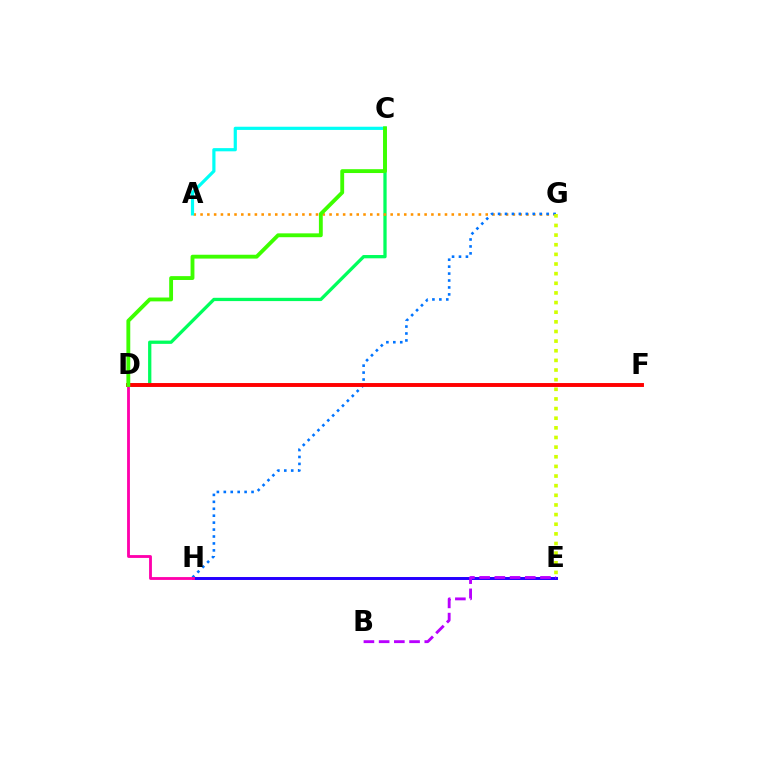{('C', 'D'): [{'color': '#00ff5c', 'line_style': 'solid', 'thickness': 2.36}, {'color': '#3dff00', 'line_style': 'solid', 'thickness': 2.77}], ('E', 'H'): [{'color': '#2500ff', 'line_style': 'solid', 'thickness': 2.13}], ('A', 'G'): [{'color': '#ff9400', 'line_style': 'dotted', 'thickness': 1.84}], ('G', 'H'): [{'color': '#0074ff', 'line_style': 'dotted', 'thickness': 1.88}], ('A', 'C'): [{'color': '#00fff6', 'line_style': 'solid', 'thickness': 2.3}], ('B', 'E'): [{'color': '#b900ff', 'line_style': 'dashed', 'thickness': 2.07}], ('E', 'G'): [{'color': '#d1ff00', 'line_style': 'dotted', 'thickness': 2.62}], ('D', 'H'): [{'color': '#ff00ac', 'line_style': 'solid', 'thickness': 2.04}], ('D', 'F'): [{'color': '#ff0000', 'line_style': 'solid', 'thickness': 2.81}]}